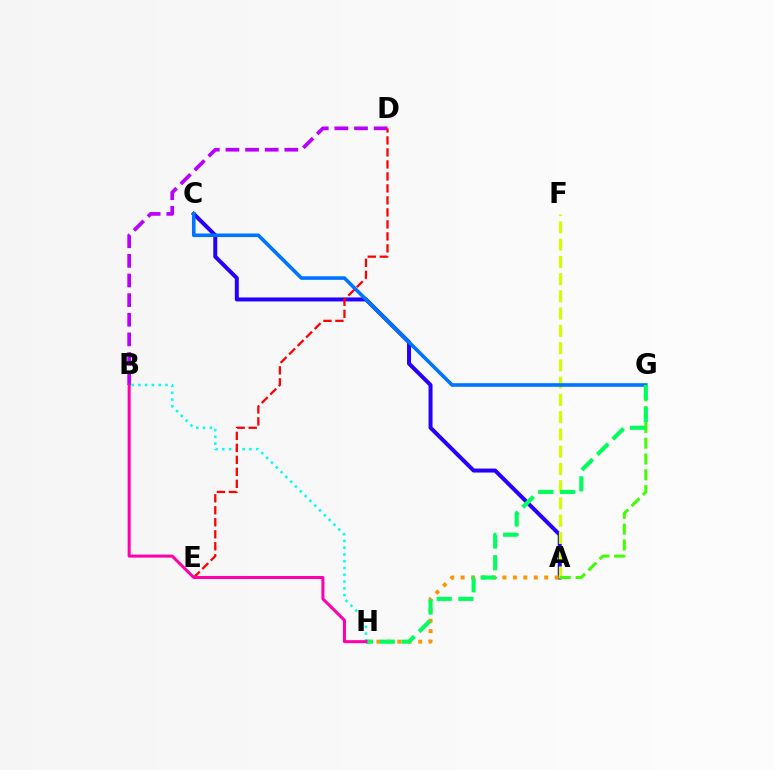{('A', 'C'): [{'color': '#2500ff', 'line_style': 'solid', 'thickness': 2.88}], ('B', 'H'): [{'color': '#00fff6', 'line_style': 'dotted', 'thickness': 1.84}, {'color': '#ff00ac', 'line_style': 'solid', 'thickness': 2.18}], ('A', 'H'): [{'color': '#ff9400', 'line_style': 'dotted', 'thickness': 2.84}], ('A', 'F'): [{'color': '#d1ff00', 'line_style': 'dashed', 'thickness': 2.34}], ('A', 'G'): [{'color': '#3dff00', 'line_style': 'dashed', 'thickness': 2.15}], ('B', 'D'): [{'color': '#b900ff', 'line_style': 'dashed', 'thickness': 2.67}], ('C', 'G'): [{'color': '#0074ff', 'line_style': 'solid', 'thickness': 2.59}], ('D', 'E'): [{'color': '#ff0000', 'line_style': 'dashed', 'thickness': 1.63}], ('G', 'H'): [{'color': '#00ff5c', 'line_style': 'dashed', 'thickness': 2.96}]}